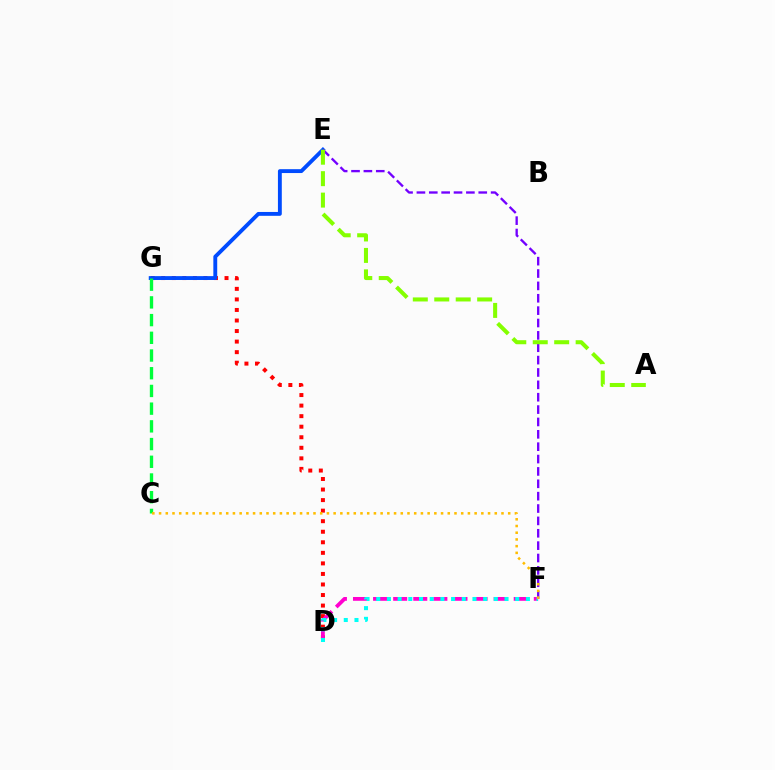{('D', 'G'): [{'color': '#ff0000', 'line_style': 'dotted', 'thickness': 2.87}], ('E', 'G'): [{'color': '#004bff', 'line_style': 'solid', 'thickness': 2.78}], ('E', 'F'): [{'color': '#7200ff', 'line_style': 'dashed', 'thickness': 1.68}], ('D', 'F'): [{'color': '#ff00cf', 'line_style': 'dashed', 'thickness': 2.73}, {'color': '#00fff6', 'line_style': 'dotted', 'thickness': 2.9}], ('C', 'G'): [{'color': '#00ff39', 'line_style': 'dashed', 'thickness': 2.41}], ('C', 'F'): [{'color': '#ffbd00', 'line_style': 'dotted', 'thickness': 1.82}], ('A', 'E'): [{'color': '#84ff00', 'line_style': 'dashed', 'thickness': 2.91}]}